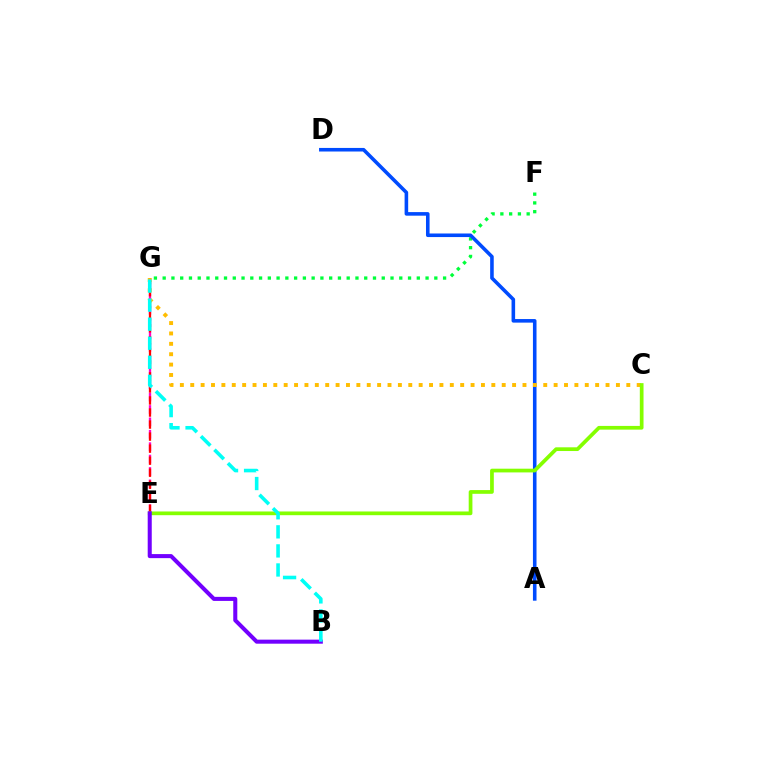{('E', 'G'): [{'color': '#ff00cf', 'line_style': 'dashed', 'thickness': 1.68}, {'color': '#ff0000', 'line_style': 'dashed', 'thickness': 1.63}], ('F', 'G'): [{'color': '#00ff39', 'line_style': 'dotted', 'thickness': 2.38}], ('A', 'D'): [{'color': '#004bff', 'line_style': 'solid', 'thickness': 2.58}], ('C', 'G'): [{'color': '#ffbd00', 'line_style': 'dotted', 'thickness': 2.82}], ('C', 'E'): [{'color': '#84ff00', 'line_style': 'solid', 'thickness': 2.68}], ('B', 'E'): [{'color': '#7200ff', 'line_style': 'solid', 'thickness': 2.91}], ('B', 'G'): [{'color': '#00fff6', 'line_style': 'dashed', 'thickness': 2.59}]}